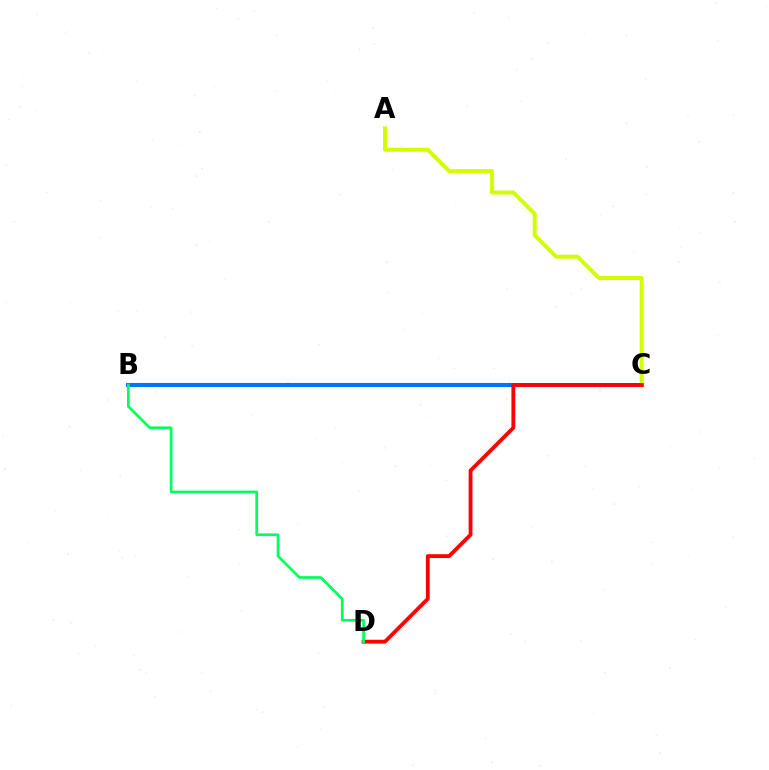{('B', 'C'): [{'color': '#b900ff', 'line_style': 'dotted', 'thickness': 2.06}, {'color': '#0074ff', 'line_style': 'solid', 'thickness': 2.92}], ('A', 'C'): [{'color': '#d1ff00', 'line_style': 'solid', 'thickness': 2.87}], ('C', 'D'): [{'color': '#ff0000', 'line_style': 'solid', 'thickness': 2.75}], ('B', 'D'): [{'color': '#00ff5c', 'line_style': 'solid', 'thickness': 1.93}]}